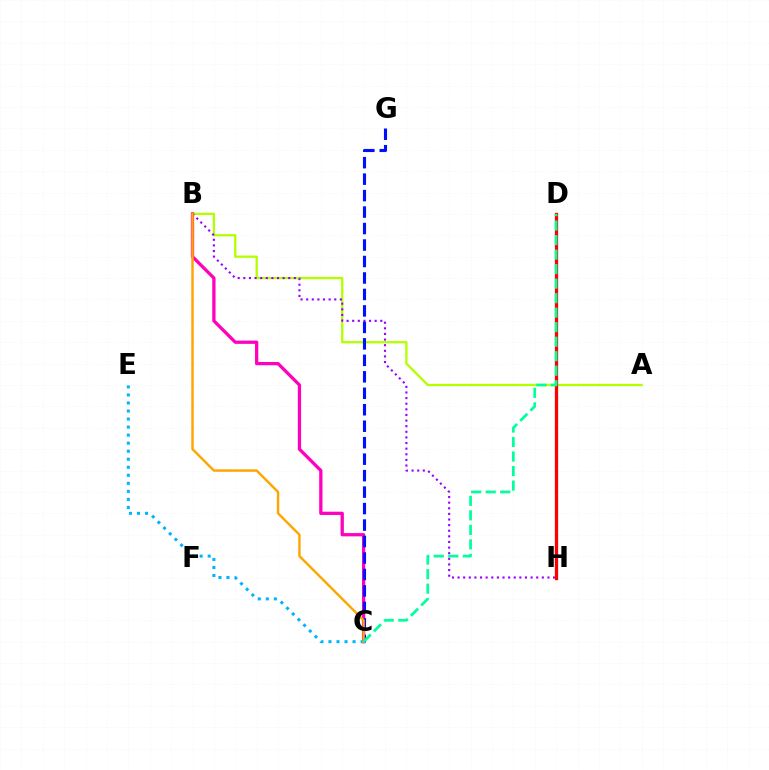{('A', 'B'): [{'color': '#b3ff00', 'line_style': 'solid', 'thickness': 1.66}], ('B', 'C'): [{'color': '#ff00bd', 'line_style': 'solid', 'thickness': 2.36}, {'color': '#ffa500', 'line_style': 'solid', 'thickness': 1.75}], ('B', 'H'): [{'color': '#9b00ff', 'line_style': 'dotted', 'thickness': 1.53}], ('D', 'H'): [{'color': '#08ff00', 'line_style': 'dashed', 'thickness': 2.15}, {'color': '#ff0000', 'line_style': 'solid', 'thickness': 2.36}], ('C', 'G'): [{'color': '#0010ff', 'line_style': 'dashed', 'thickness': 2.24}], ('C', 'E'): [{'color': '#00b5ff', 'line_style': 'dotted', 'thickness': 2.18}], ('C', 'D'): [{'color': '#00ff9d', 'line_style': 'dashed', 'thickness': 1.97}]}